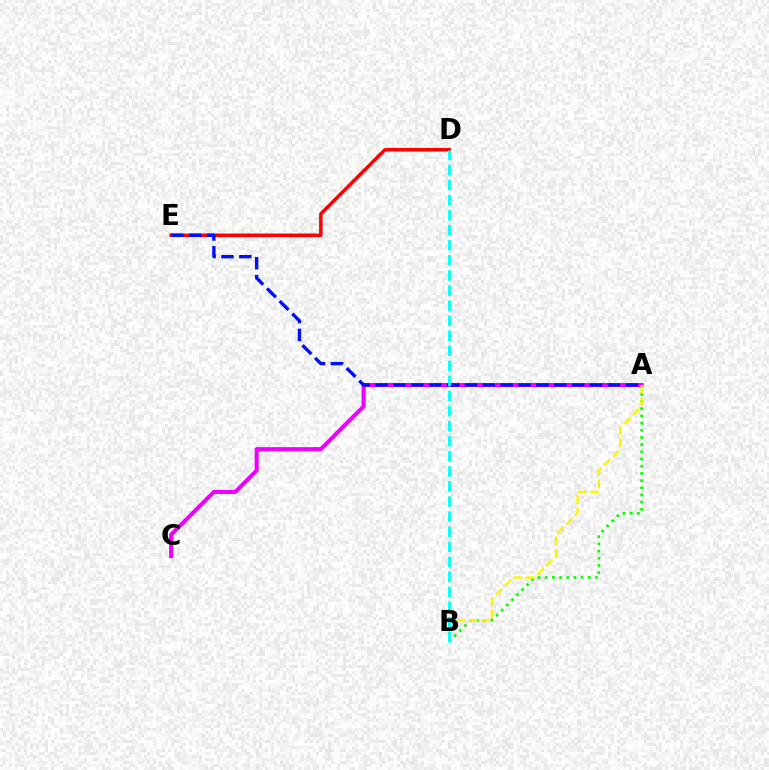{('D', 'E'): [{'color': '#ff0000', 'line_style': 'solid', 'thickness': 2.52}], ('A', 'B'): [{'color': '#08ff00', 'line_style': 'dotted', 'thickness': 1.95}, {'color': '#fcf500', 'line_style': 'dashed', 'thickness': 1.69}], ('A', 'C'): [{'color': '#ee00ff', 'line_style': 'solid', 'thickness': 2.92}], ('A', 'E'): [{'color': '#0010ff', 'line_style': 'dashed', 'thickness': 2.43}], ('B', 'D'): [{'color': '#00fff6', 'line_style': 'dashed', 'thickness': 2.05}]}